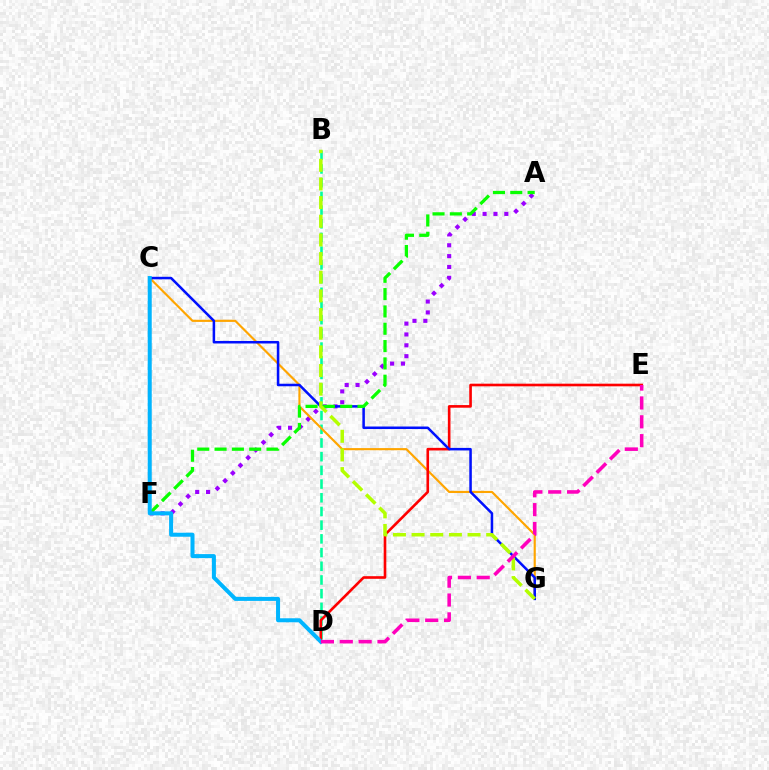{('A', 'F'): [{'color': '#9b00ff', 'line_style': 'dotted', 'thickness': 2.95}, {'color': '#08ff00', 'line_style': 'dashed', 'thickness': 2.35}], ('B', 'D'): [{'color': '#00ff9d', 'line_style': 'dashed', 'thickness': 1.86}], ('C', 'G'): [{'color': '#ffa500', 'line_style': 'solid', 'thickness': 1.55}, {'color': '#0010ff', 'line_style': 'solid', 'thickness': 1.82}], ('D', 'E'): [{'color': '#ff0000', 'line_style': 'solid', 'thickness': 1.9}, {'color': '#ff00bd', 'line_style': 'dashed', 'thickness': 2.56}], ('B', 'G'): [{'color': '#b3ff00', 'line_style': 'dashed', 'thickness': 2.53}], ('C', 'D'): [{'color': '#00b5ff', 'line_style': 'solid', 'thickness': 2.9}]}